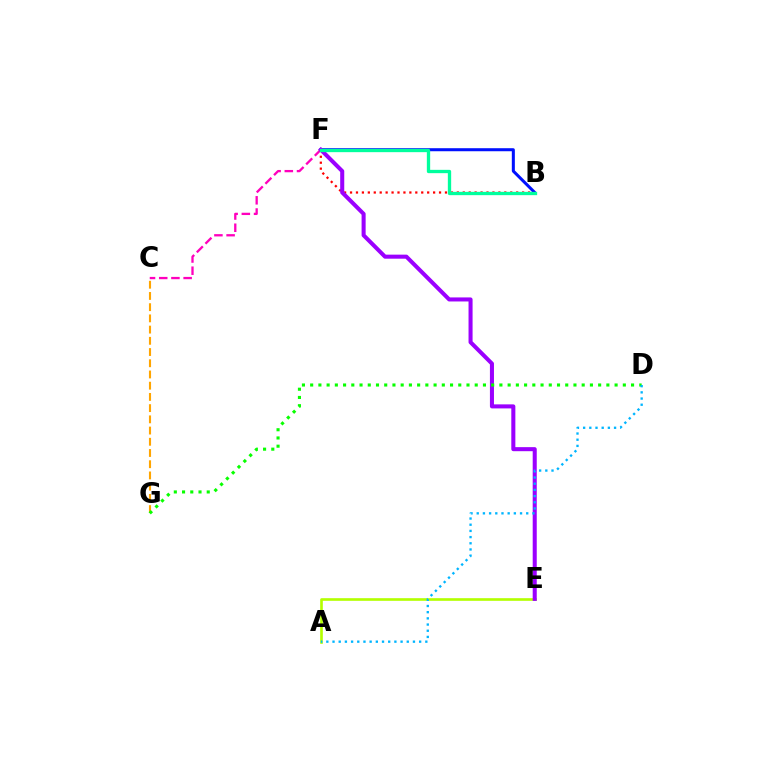{('A', 'E'): [{'color': '#b3ff00', 'line_style': 'solid', 'thickness': 1.91}], ('B', 'F'): [{'color': '#ff0000', 'line_style': 'dotted', 'thickness': 1.61}, {'color': '#0010ff', 'line_style': 'solid', 'thickness': 2.18}, {'color': '#00ff9d', 'line_style': 'solid', 'thickness': 2.39}], ('C', 'F'): [{'color': '#ff00bd', 'line_style': 'dashed', 'thickness': 1.66}], ('E', 'F'): [{'color': '#9b00ff', 'line_style': 'solid', 'thickness': 2.91}], ('C', 'G'): [{'color': '#ffa500', 'line_style': 'dashed', 'thickness': 1.52}], ('D', 'G'): [{'color': '#08ff00', 'line_style': 'dotted', 'thickness': 2.24}], ('A', 'D'): [{'color': '#00b5ff', 'line_style': 'dotted', 'thickness': 1.68}]}